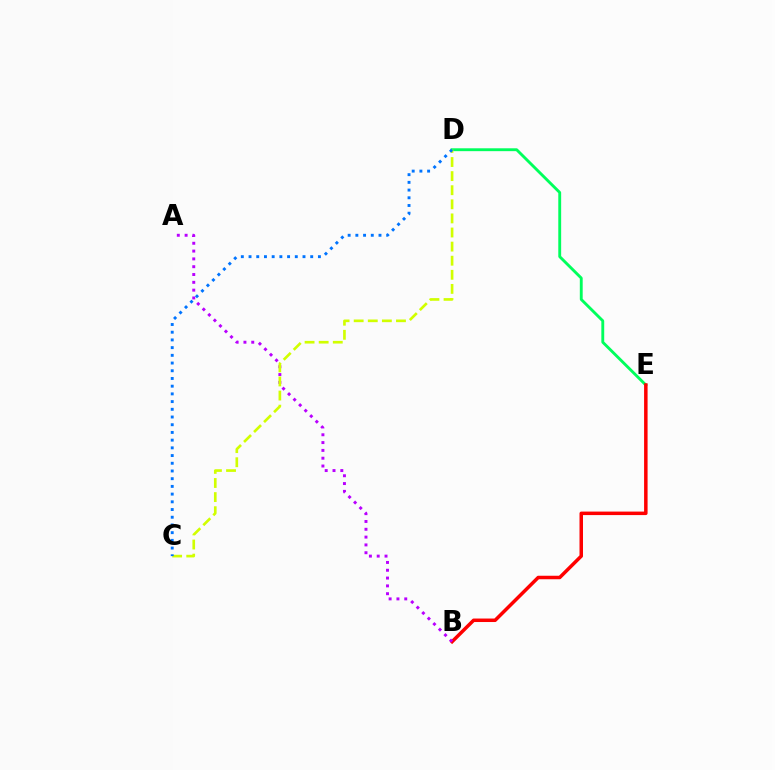{('D', 'E'): [{'color': '#00ff5c', 'line_style': 'solid', 'thickness': 2.07}], ('B', 'E'): [{'color': '#ff0000', 'line_style': 'solid', 'thickness': 2.52}], ('A', 'B'): [{'color': '#b900ff', 'line_style': 'dotted', 'thickness': 2.12}], ('C', 'D'): [{'color': '#d1ff00', 'line_style': 'dashed', 'thickness': 1.92}, {'color': '#0074ff', 'line_style': 'dotted', 'thickness': 2.09}]}